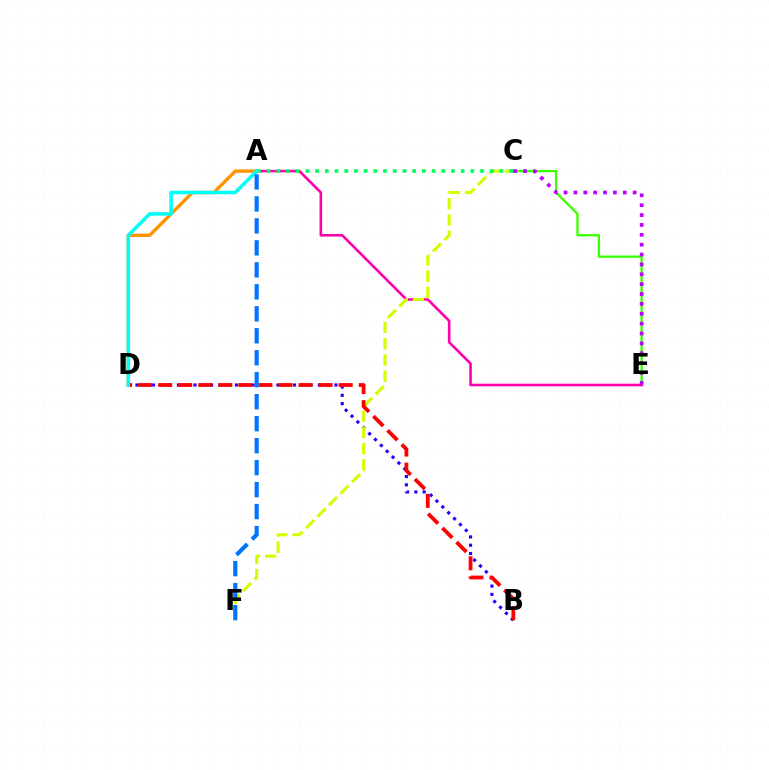{('C', 'E'): [{'color': '#3dff00', 'line_style': 'solid', 'thickness': 1.68}, {'color': '#b900ff', 'line_style': 'dotted', 'thickness': 2.68}], ('B', 'D'): [{'color': '#2500ff', 'line_style': 'dotted', 'thickness': 2.25}, {'color': '#ff0000', 'line_style': 'dashed', 'thickness': 2.72}], ('A', 'E'): [{'color': '#ff00ac', 'line_style': 'solid', 'thickness': 1.88}], ('C', 'F'): [{'color': '#d1ff00', 'line_style': 'dashed', 'thickness': 2.21}], ('A', 'C'): [{'color': '#00ff5c', 'line_style': 'dotted', 'thickness': 2.64}], ('A', 'D'): [{'color': '#ff9400', 'line_style': 'solid', 'thickness': 2.43}, {'color': '#00fff6', 'line_style': 'solid', 'thickness': 2.54}], ('A', 'F'): [{'color': '#0074ff', 'line_style': 'dashed', 'thickness': 2.99}]}